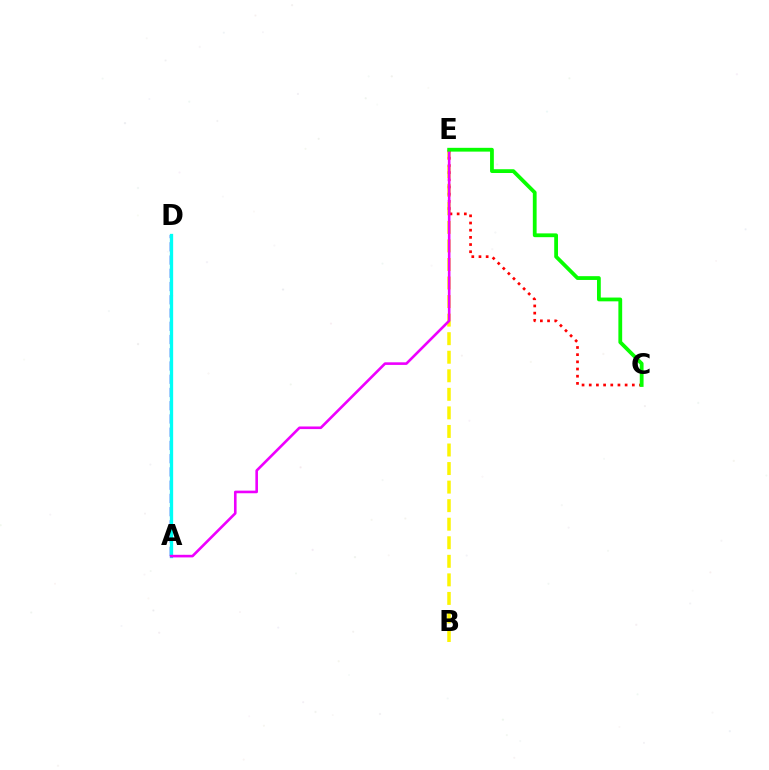{('B', 'E'): [{'color': '#fcf500', 'line_style': 'dashed', 'thickness': 2.52}], ('A', 'D'): [{'color': '#0010ff', 'line_style': 'dashed', 'thickness': 1.8}, {'color': '#00fff6', 'line_style': 'solid', 'thickness': 2.38}], ('C', 'E'): [{'color': '#ff0000', 'line_style': 'dotted', 'thickness': 1.95}, {'color': '#08ff00', 'line_style': 'solid', 'thickness': 2.73}], ('A', 'E'): [{'color': '#ee00ff', 'line_style': 'solid', 'thickness': 1.88}]}